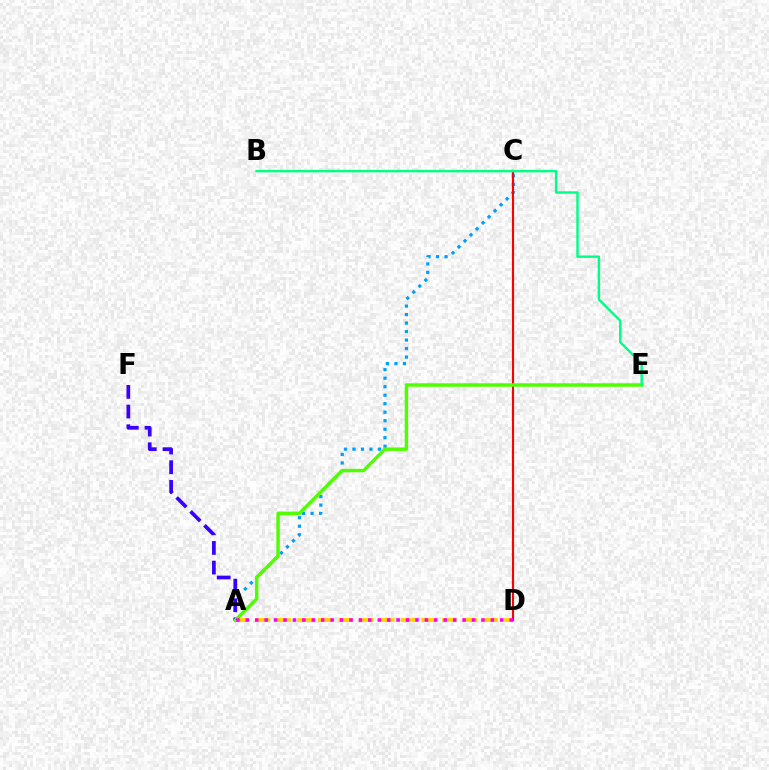{('A', 'D'): [{'color': '#ffd500', 'line_style': 'dashed', 'thickness': 2.81}, {'color': '#ff00ed', 'line_style': 'dotted', 'thickness': 2.56}], ('A', 'C'): [{'color': '#009eff', 'line_style': 'dotted', 'thickness': 2.31}], ('C', 'D'): [{'color': '#ff0000', 'line_style': 'solid', 'thickness': 1.55}], ('A', 'F'): [{'color': '#3700ff', 'line_style': 'dashed', 'thickness': 2.67}], ('A', 'E'): [{'color': '#4fff00', 'line_style': 'solid', 'thickness': 2.48}], ('B', 'E'): [{'color': '#00ff86', 'line_style': 'solid', 'thickness': 1.75}]}